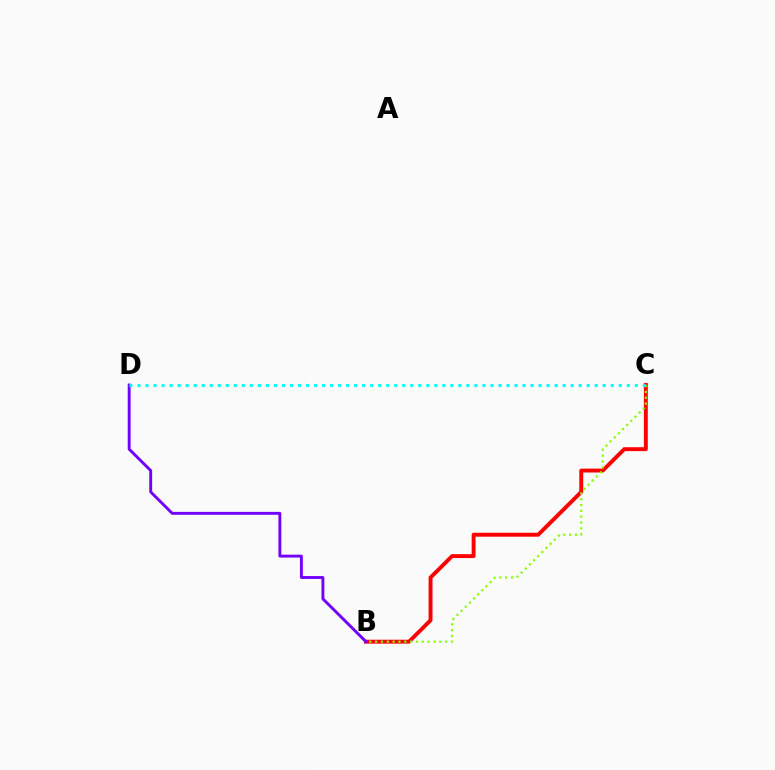{('B', 'C'): [{'color': '#ff0000', 'line_style': 'solid', 'thickness': 2.81}, {'color': '#84ff00', 'line_style': 'dotted', 'thickness': 1.58}], ('B', 'D'): [{'color': '#7200ff', 'line_style': 'solid', 'thickness': 2.08}], ('C', 'D'): [{'color': '#00fff6', 'line_style': 'dotted', 'thickness': 2.18}]}